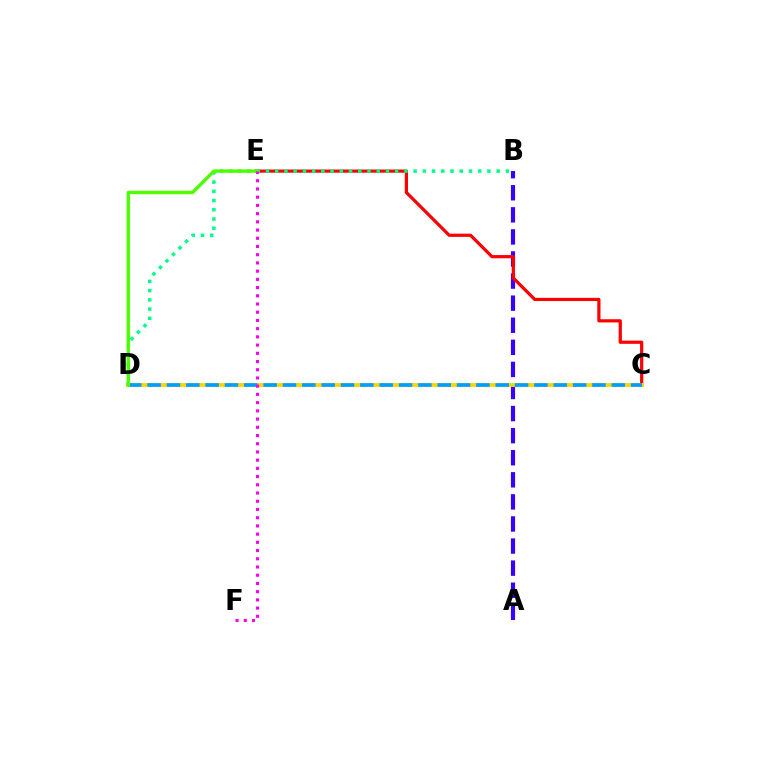{('A', 'B'): [{'color': '#3700ff', 'line_style': 'dashed', 'thickness': 3.0}], ('C', 'E'): [{'color': '#ff0000', 'line_style': 'solid', 'thickness': 2.31}], ('C', 'D'): [{'color': '#ffd500', 'line_style': 'solid', 'thickness': 2.78}, {'color': '#009eff', 'line_style': 'dashed', 'thickness': 2.63}], ('B', 'D'): [{'color': '#00ff86', 'line_style': 'dotted', 'thickness': 2.51}], ('D', 'E'): [{'color': '#4fff00', 'line_style': 'solid', 'thickness': 2.46}], ('E', 'F'): [{'color': '#ff00ed', 'line_style': 'dotted', 'thickness': 2.23}]}